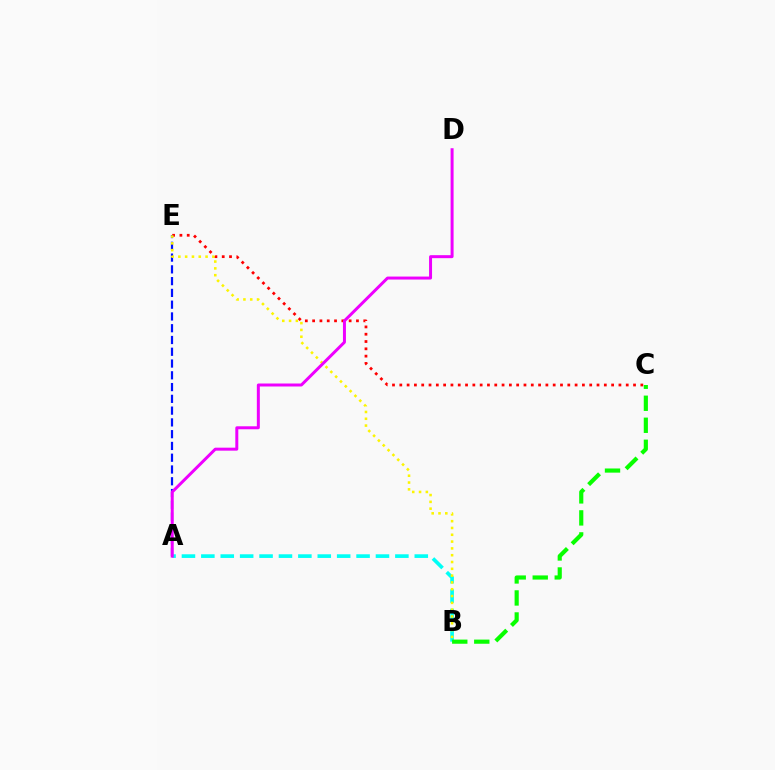{('C', 'E'): [{'color': '#ff0000', 'line_style': 'dotted', 'thickness': 1.98}], ('A', 'E'): [{'color': '#0010ff', 'line_style': 'dashed', 'thickness': 1.6}], ('A', 'B'): [{'color': '#00fff6', 'line_style': 'dashed', 'thickness': 2.64}], ('B', 'E'): [{'color': '#fcf500', 'line_style': 'dotted', 'thickness': 1.85}], ('B', 'C'): [{'color': '#08ff00', 'line_style': 'dashed', 'thickness': 2.99}], ('A', 'D'): [{'color': '#ee00ff', 'line_style': 'solid', 'thickness': 2.15}]}